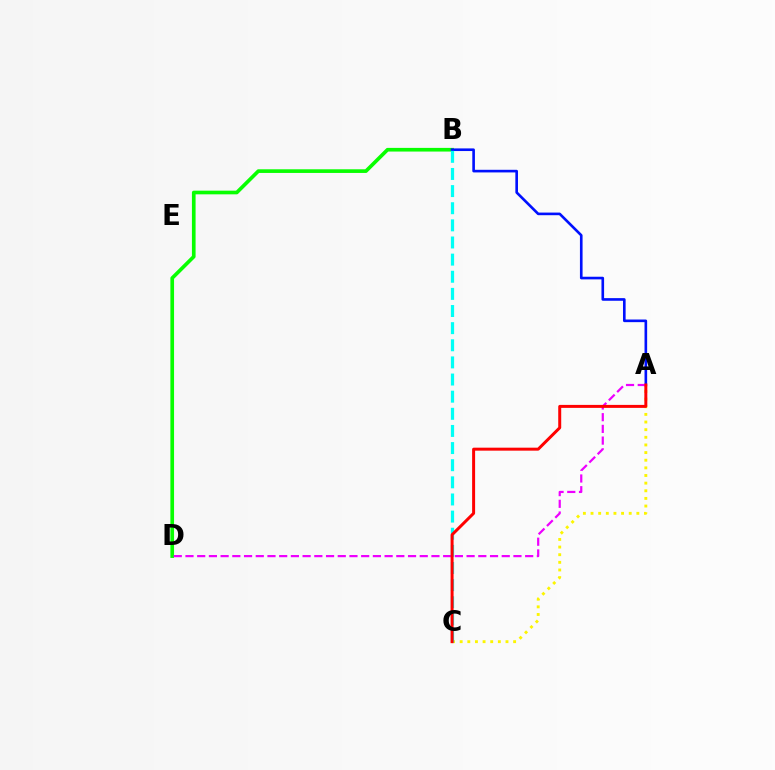{('B', 'D'): [{'color': '#08ff00', 'line_style': 'solid', 'thickness': 2.64}], ('A', 'C'): [{'color': '#fcf500', 'line_style': 'dotted', 'thickness': 2.08}, {'color': '#ff0000', 'line_style': 'solid', 'thickness': 2.15}], ('A', 'B'): [{'color': '#0010ff', 'line_style': 'solid', 'thickness': 1.9}], ('A', 'D'): [{'color': '#ee00ff', 'line_style': 'dashed', 'thickness': 1.59}], ('B', 'C'): [{'color': '#00fff6', 'line_style': 'dashed', 'thickness': 2.33}]}